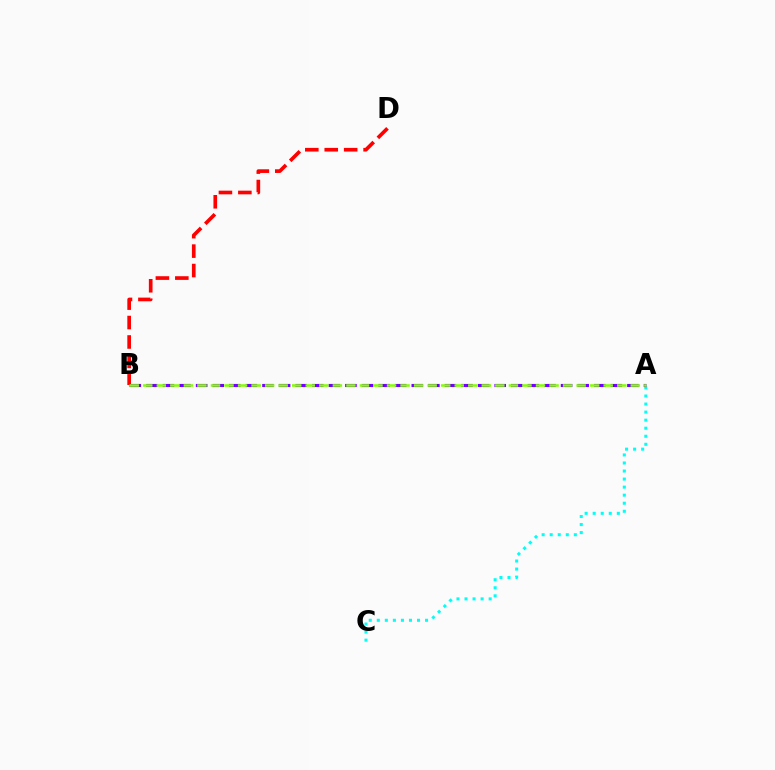{('B', 'D'): [{'color': '#ff0000', 'line_style': 'dashed', 'thickness': 2.64}], ('A', 'C'): [{'color': '#00fff6', 'line_style': 'dotted', 'thickness': 2.19}], ('A', 'B'): [{'color': '#7200ff', 'line_style': 'dashed', 'thickness': 2.25}, {'color': '#84ff00', 'line_style': 'dashed', 'thickness': 1.84}]}